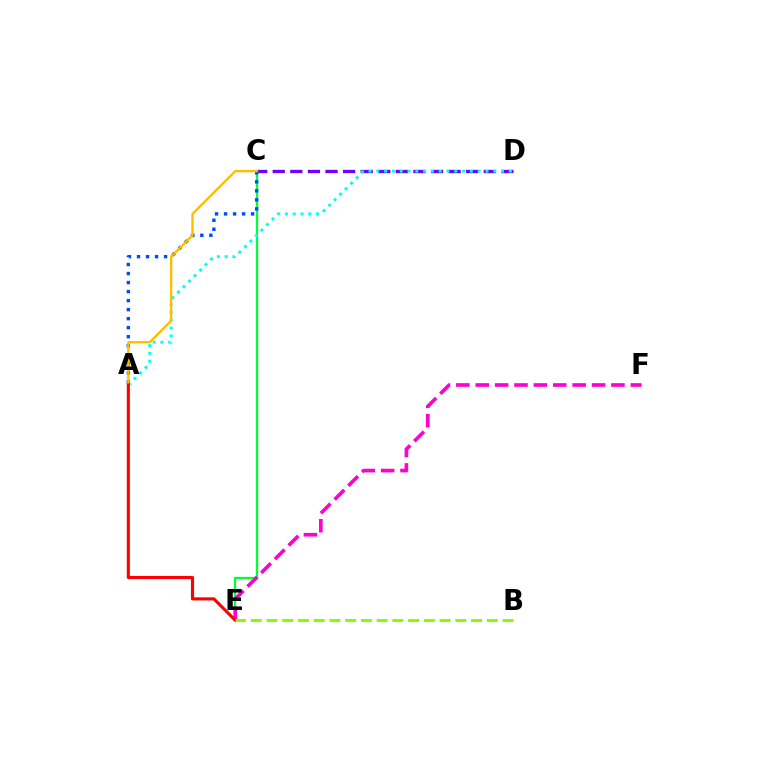{('C', 'D'): [{'color': '#7200ff', 'line_style': 'dashed', 'thickness': 2.39}], ('C', 'E'): [{'color': '#00ff39', 'line_style': 'solid', 'thickness': 1.65}], ('A', 'D'): [{'color': '#00fff6', 'line_style': 'dotted', 'thickness': 2.12}], ('E', 'F'): [{'color': '#ff00cf', 'line_style': 'dashed', 'thickness': 2.63}], ('A', 'C'): [{'color': '#004bff', 'line_style': 'dotted', 'thickness': 2.45}, {'color': '#ffbd00', 'line_style': 'solid', 'thickness': 1.69}], ('A', 'E'): [{'color': '#ff0000', 'line_style': 'solid', 'thickness': 2.24}], ('B', 'E'): [{'color': '#84ff00', 'line_style': 'dashed', 'thickness': 2.14}]}